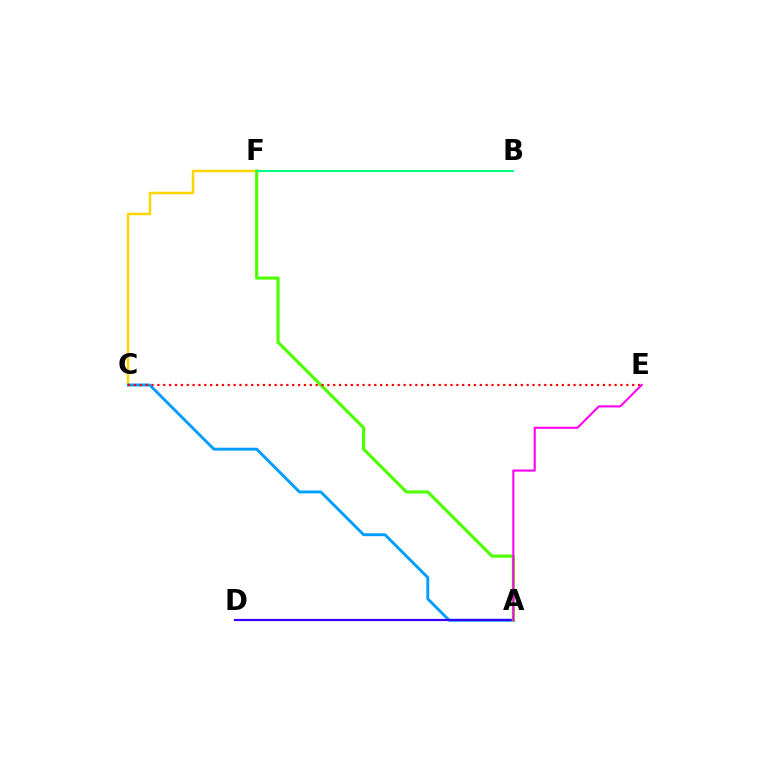{('C', 'F'): [{'color': '#ffd500', 'line_style': 'solid', 'thickness': 1.78}], ('A', 'C'): [{'color': '#009eff', 'line_style': 'solid', 'thickness': 2.09}], ('A', 'D'): [{'color': '#3700ff', 'line_style': 'solid', 'thickness': 1.59}], ('A', 'F'): [{'color': '#4fff00', 'line_style': 'solid', 'thickness': 2.26}], ('C', 'E'): [{'color': '#ff0000', 'line_style': 'dotted', 'thickness': 1.59}], ('B', 'F'): [{'color': '#00ff86', 'line_style': 'solid', 'thickness': 1.52}], ('A', 'E'): [{'color': '#ff00ed', 'line_style': 'solid', 'thickness': 1.5}]}